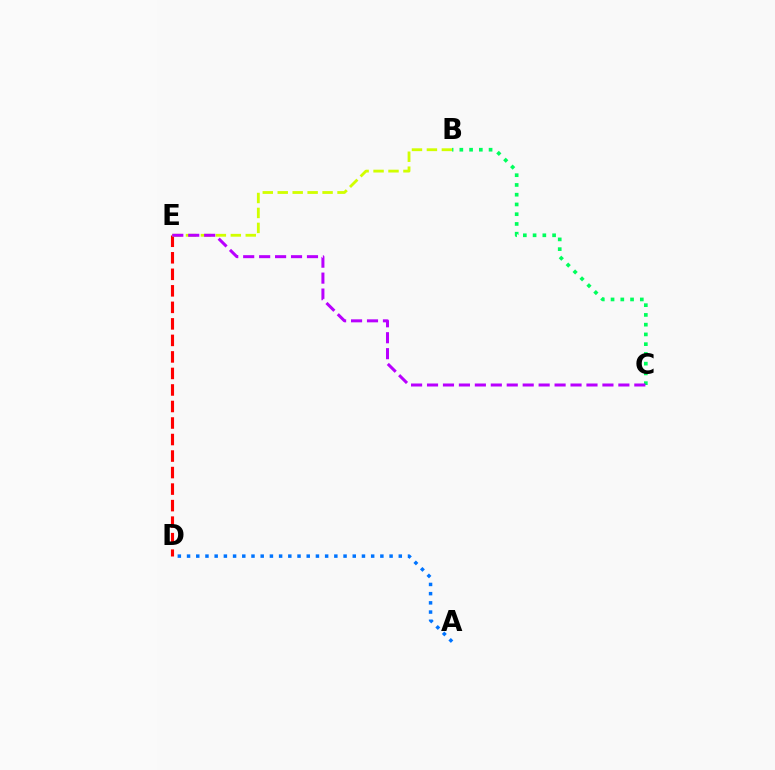{('A', 'D'): [{'color': '#0074ff', 'line_style': 'dotted', 'thickness': 2.5}], ('D', 'E'): [{'color': '#ff0000', 'line_style': 'dashed', 'thickness': 2.24}], ('B', 'E'): [{'color': '#d1ff00', 'line_style': 'dashed', 'thickness': 2.03}], ('B', 'C'): [{'color': '#00ff5c', 'line_style': 'dotted', 'thickness': 2.65}], ('C', 'E'): [{'color': '#b900ff', 'line_style': 'dashed', 'thickness': 2.17}]}